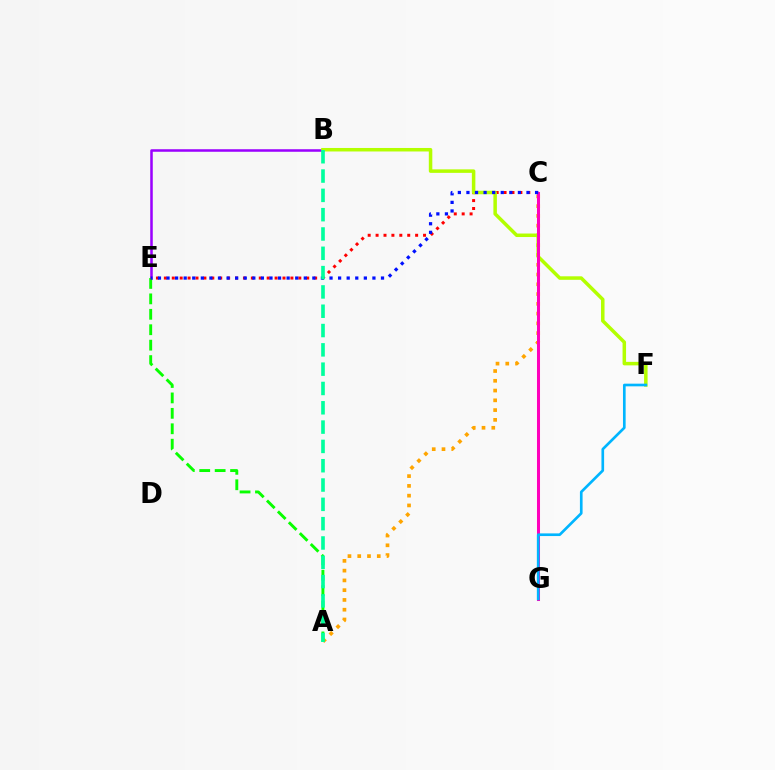{('A', 'C'): [{'color': '#ffa500', 'line_style': 'dotted', 'thickness': 2.65}], ('B', 'E'): [{'color': '#9b00ff', 'line_style': 'solid', 'thickness': 1.82}], ('A', 'E'): [{'color': '#08ff00', 'line_style': 'dashed', 'thickness': 2.1}], ('C', 'E'): [{'color': '#ff0000', 'line_style': 'dotted', 'thickness': 2.15}, {'color': '#0010ff', 'line_style': 'dotted', 'thickness': 2.33}], ('B', 'F'): [{'color': '#b3ff00', 'line_style': 'solid', 'thickness': 2.52}], ('C', 'G'): [{'color': '#ff00bd', 'line_style': 'solid', 'thickness': 2.18}], ('F', 'G'): [{'color': '#00b5ff', 'line_style': 'solid', 'thickness': 1.92}], ('A', 'B'): [{'color': '#00ff9d', 'line_style': 'dashed', 'thickness': 2.62}]}